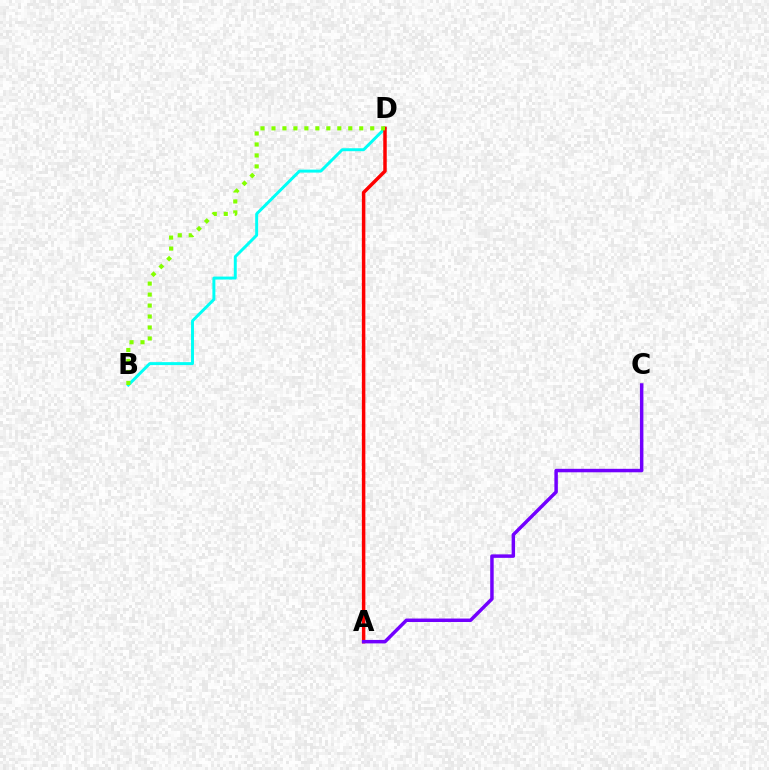{('B', 'D'): [{'color': '#00fff6', 'line_style': 'solid', 'thickness': 2.13}, {'color': '#84ff00', 'line_style': 'dotted', 'thickness': 2.98}], ('A', 'D'): [{'color': '#ff0000', 'line_style': 'solid', 'thickness': 2.51}], ('A', 'C'): [{'color': '#7200ff', 'line_style': 'solid', 'thickness': 2.5}]}